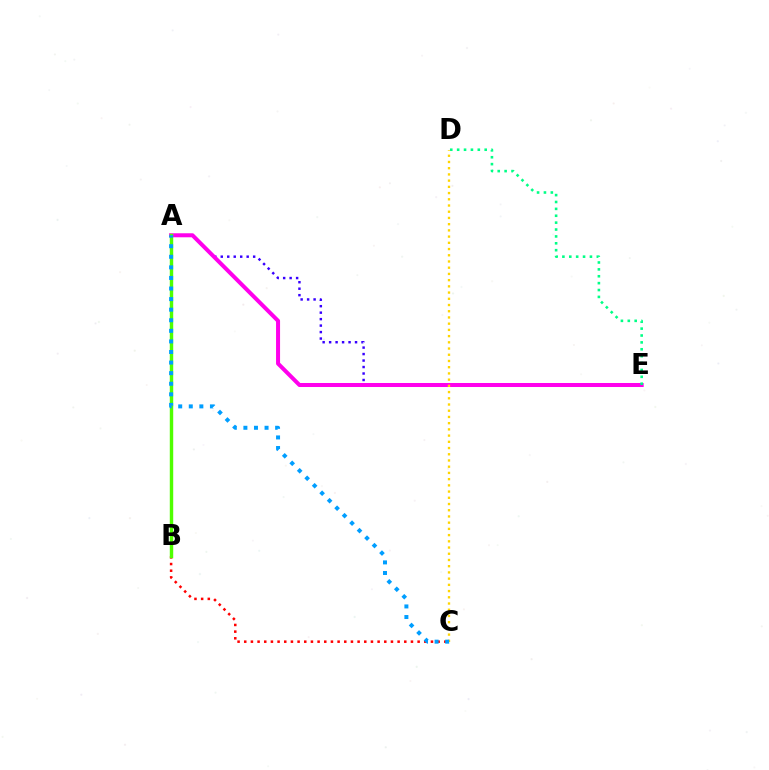{('A', 'E'): [{'color': '#3700ff', 'line_style': 'dotted', 'thickness': 1.76}, {'color': '#ff00ed', 'line_style': 'solid', 'thickness': 2.89}], ('B', 'C'): [{'color': '#ff0000', 'line_style': 'dotted', 'thickness': 1.81}], ('D', 'E'): [{'color': '#00ff86', 'line_style': 'dotted', 'thickness': 1.87}], ('A', 'B'): [{'color': '#4fff00', 'line_style': 'solid', 'thickness': 2.47}], ('C', 'D'): [{'color': '#ffd500', 'line_style': 'dotted', 'thickness': 1.69}], ('A', 'C'): [{'color': '#009eff', 'line_style': 'dotted', 'thickness': 2.87}]}